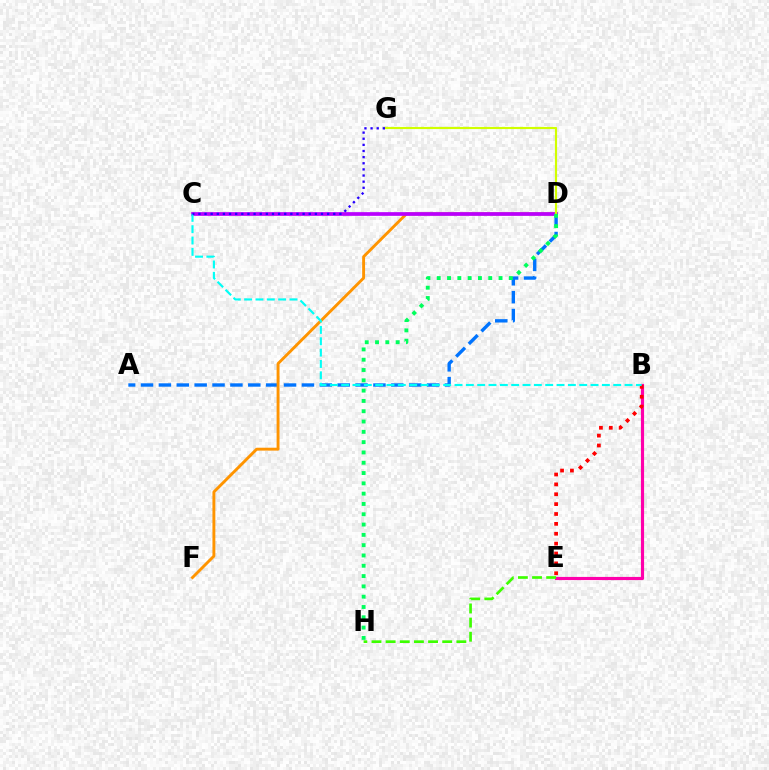{('B', 'E'): [{'color': '#ff00ac', 'line_style': 'solid', 'thickness': 2.27}, {'color': '#ff0000', 'line_style': 'dotted', 'thickness': 2.68}], ('A', 'D'): [{'color': '#0074ff', 'line_style': 'dashed', 'thickness': 2.43}], ('E', 'H'): [{'color': '#3dff00', 'line_style': 'dashed', 'thickness': 1.92}], ('D', 'F'): [{'color': '#ff9400', 'line_style': 'solid', 'thickness': 2.09}], ('C', 'D'): [{'color': '#b900ff', 'line_style': 'solid', 'thickness': 2.66}], ('D', 'G'): [{'color': '#d1ff00', 'line_style': 'solid', 'thickness': 1.55}], ('B', 'C'): [{'color': '#00fff6', 'line_style': 'dashed', 'thickness': 1.54}], ('D', 'H'): [{'color': '#00ff5c', 'line_style': 'dotted', 'thickness': 2.8}], ('C', 'G'): [{'color': '#2500ff', 'line_style': 'dotted', 'thickness': 1.67}]}